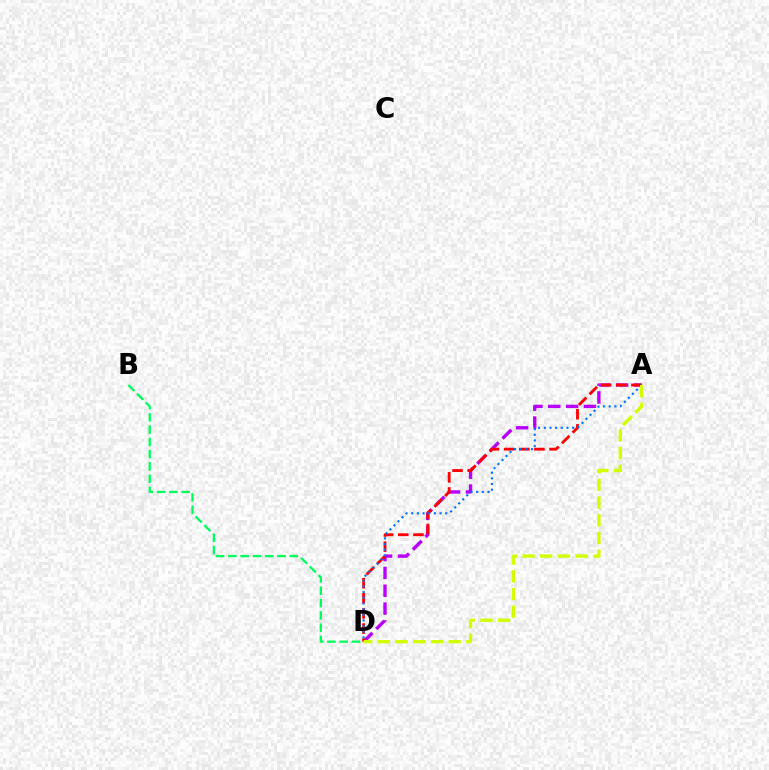{('A', 'D'): [{'color': '#b900ff', 'line_style': 'dashed', 'thickness': 2.43}, {'color': '#ff0000', 'line_style': 'dashed', 'thickness': 2.05}, {'color': '#0074ff', 'line_style': 'dotted', 'thickness': 1.54}, {'color': '#d1ff00', 'line_style': 'dashed', 'thickness': 2.41}], ('B', 'D'): [{'color': '#00ff5c', 'line_style': 'dashed', 'thickness': 1.67}]}